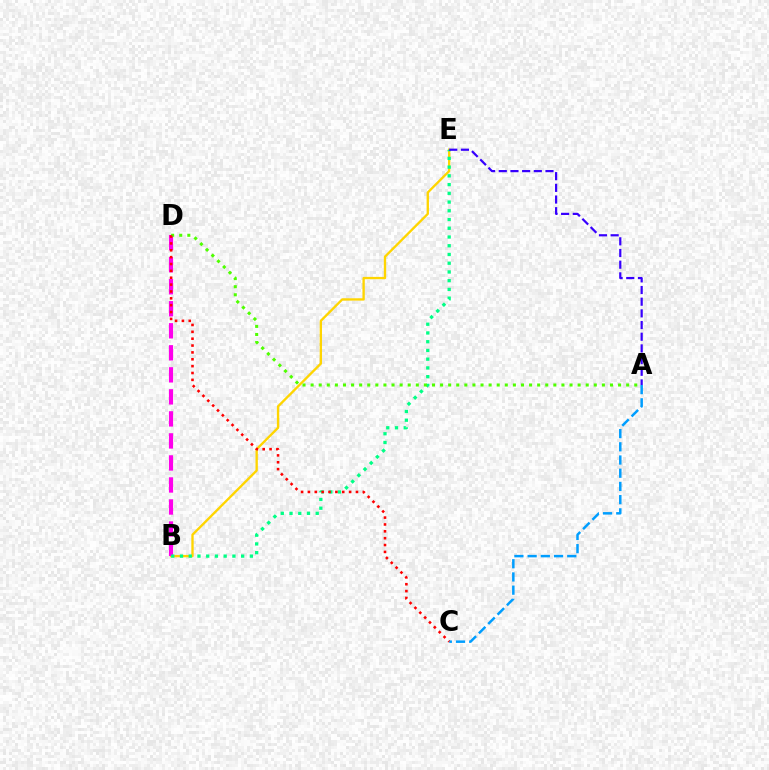{('B', 'E'): [{'color': '#ffd500', 'line_style': 'solid', 'thickness': 1.69}, {'color': '#00ff86', 'line_style': 'dotted', 'thickness': 2.37}], ('B', 'D'): [{'color': '#ff00ed', 'line_style': 'dashed', 'thickness': 2.99}], ('A', 'E'): [{'color': '#3700ff', 'line_style': 'dashed', 'thickness': 1.59}], ('A', 'D'): [{'color': '#4fff00', 'line_style': 'dotted', 'thickness': 2.2}], ('A', 'C'): [{'color': '#009eff', 'line_style': 'dashed', 'thickness': 1.79}], ('C', 'D'): [{'color': '#ff0000', 'line_style': 'dotted', 'thickness': 1.86}]}